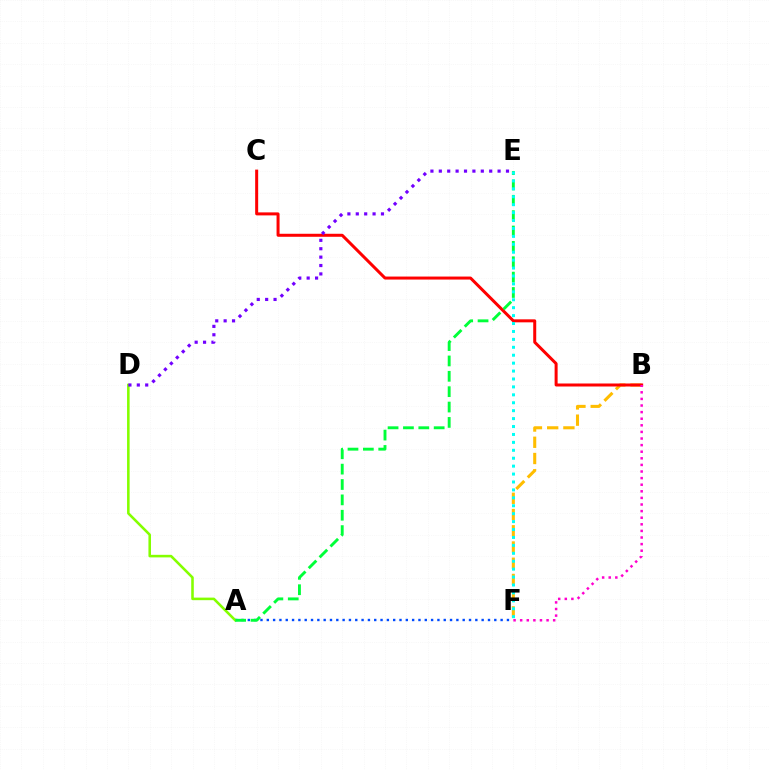{('B', 'F'): [{'color': '#ffbd00', 'line_style': 'dashed', 'thickness': 2.2}, {'color': '#ff00cf', 'line_style': 'dotted', 'thickness': 1.79}], ('A', 'F'): [{'color': '#004bff', 'line_style': 'dotted', 'thickness': 1.72}], ('A', 'D'): [{'color': '#84ff00', 'line_style': 'solid', 'thickness': 1.85}], ('B', 'C'): [{'color': '#ff0000', 'line_style': 'solid', 'thickness': 2.16}], ('A', 'E'): [{'color': '#00ff39', 'line_style': 'dashed', 'thickness': 2.09}], ('D', 'E'): [{'color': '#7200ff', 'line_style': 'dotted', 'thickness': 2.28}], ('E', 'F'): [{'color': '#00fff6', 'line_style': 'dotted', 'thickness': 2.15}]}